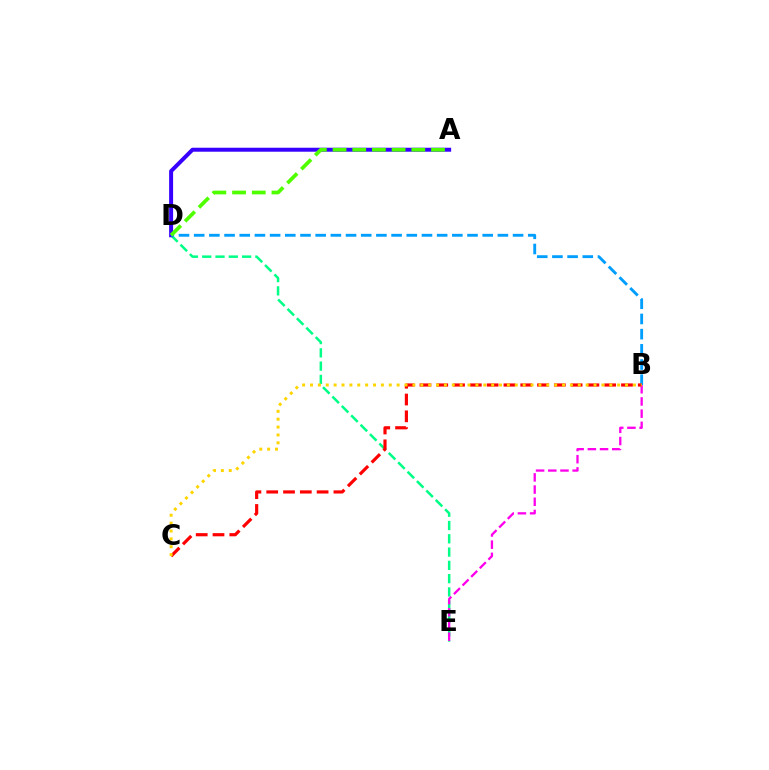{('D', 'E'): [{'color': '#00ff86', 'line_style': 'dashed', 'thickness': 1.8}], ('A', 'D'): [{'color': '#3700ff', 'line_style': 'solid', 'thickness': 2.86}, {'color': '#4fff00', 'line_style': 'dashed', 'thickness': 2.68}], ('B', 'D'): [{'color': '#009eff', 'line_style': 'dashed', 'thickness': 2.06}], ('B', 'E'): [{'color': '#ff00ed', 'line_style': 'dashed', 'thickness': 1.66}], ('B', 'C'): [{'color': '#ff0000', 'line_style': 'dashed', 'thickness': 2.28}, {'color': '#ffd500', 'line_style': 'dotted', 'thickness': 2.14}]}